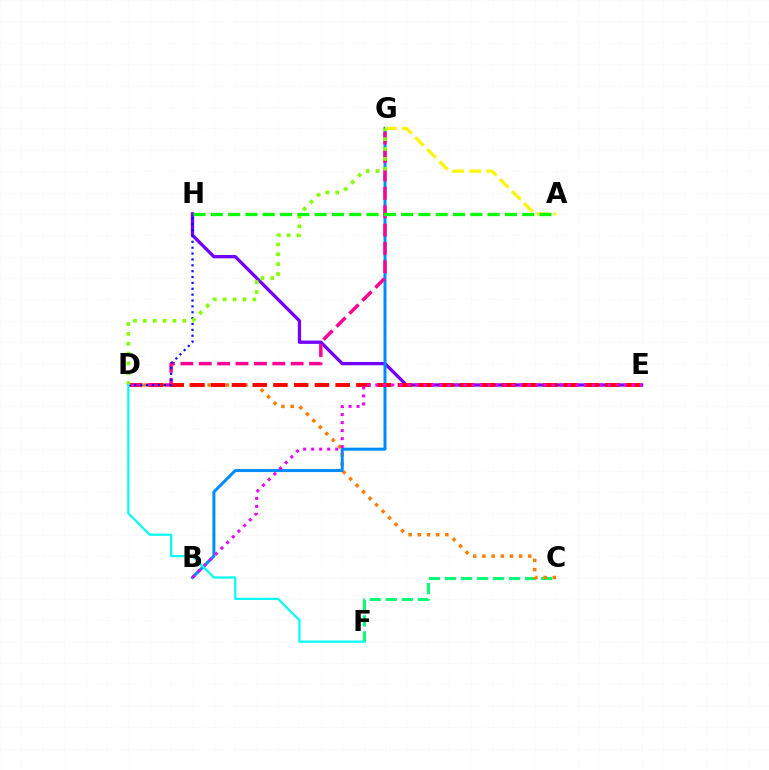{('C', 'F'): [{'color': '#00ff74', 'line_style': 'dashed', 'thickness': 2.18}], ('C', 'D'): [{'color': '#ff7c00', 'line_style': 'dotted', 'thickness': 2.5}], ('E', 'H'): [{'color': '#7200ff', 'line_style': 'solid', 'thickness': 2.38}], ('B', 'G'): [{'color': '#008cff', 'line_style': 'solid', 'thickness': 2.16}], ('D', 'E'): [{'color': '#ff0000', 'line_style': 'dashed', 'thickness': 2.82}], ('A', 'G'): [{'color': '#fcf500', 'line_style': 'dashed', 'thickness': 2.31}], ('B', 'E'): [{'color': '#ee00ff', 'line_style': 'dotted', 'thickness': 2.18}], ('D', 'G'): [{'color': '#ff0094', 'line_style': 'dashed', 'thickness': 2.5}, {'color': '#84ff00', 'line_style': 'dotted', 'thickness': 2.68}], ('D', 'H'): [{'color': '#0010ff', 'line_style': 'dotted', 'thickness': 1.59}], ('D', 'F'): [{'color': '#00fff6', 'line_style': 'solid', 'thickness': 1.59}], ('A', 'H'): [{'color': '#08ff00', 'line_style': 'dashed', 'thickness': 2.35}]}